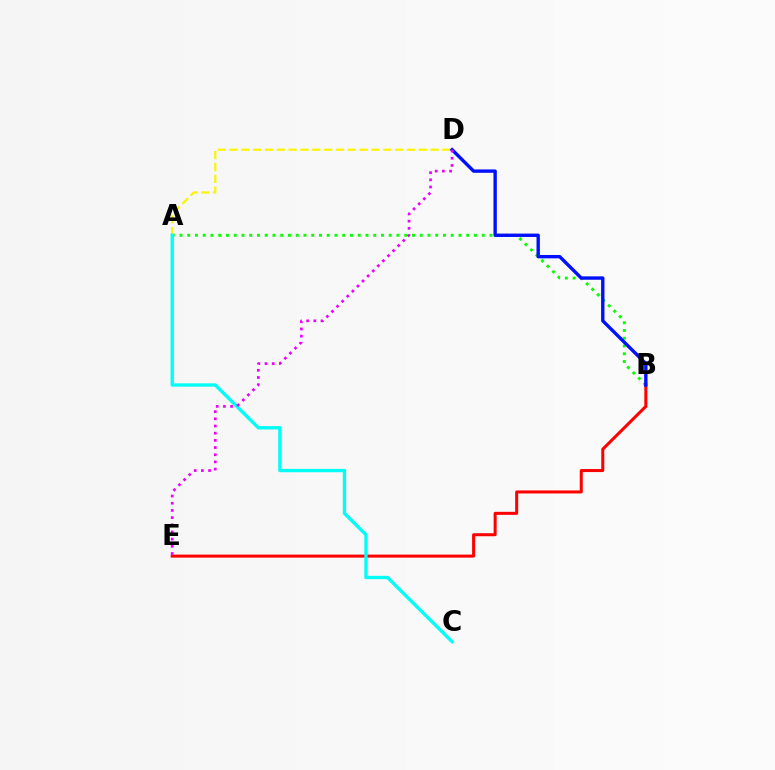{('A', 'D'): [{'color': '#fcf500', 'line_style': 'dashed', 'thickness': 1.61}], ('A', 'B'): [{'color': '#08ff00', 'line_style': 'dotted', 'thickness': 2.11}], ('B', 'E'): [{'color': '#ff0000', 'line_style': 'solid', 'thickness': 2.17}], ('A', 'C'): [{'color': '#00fff6', 'line_style': 'solid', 'thickness': 2.4}], ('B', 'D'): [{'color': '#0010ff', 'line_style': 'solid', 'thickness': 2.43}], ('D', 'E'): [{'color': '#ee00ff', 'line_style': 'dotted', 'thickness': 1.95}]}